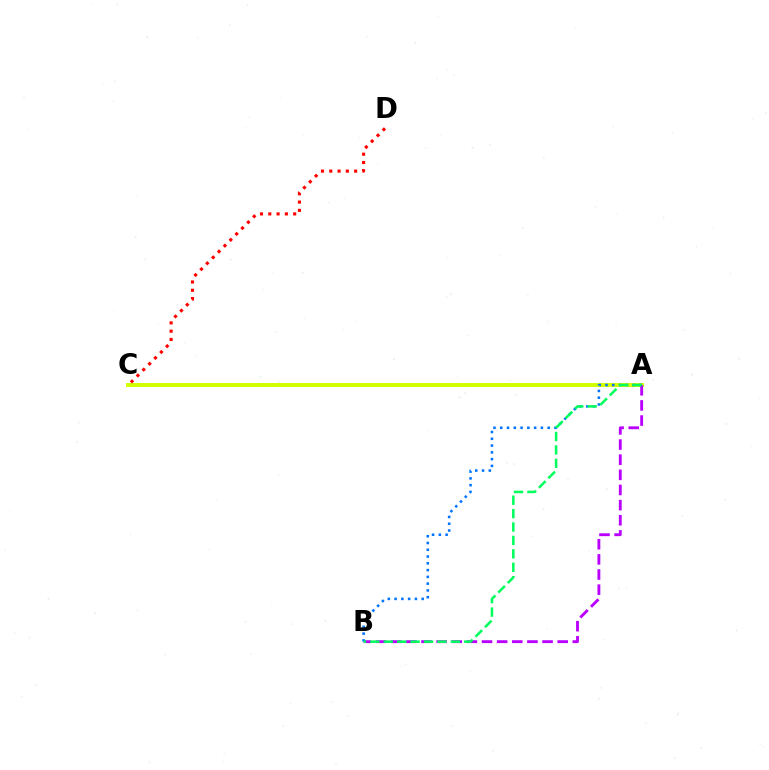{('A', 'C'): [{'color': '#d1ff00', 'line_style': 'solid', 'thickness': 2.86}], ('A', 'B'): [{'color': '#b900ff', 'line_style': 'dashed', 'thickness': 2.06}, {'color': '#0074ff', 'line_style': 'dotted', 'thickness': 1.84}, {'color': '#00ff5c', 'line_style': 'dashed', 'thickness': 1.82}], ('C', 'D'): [{'color': '#ff0000', 'line_style': 'dotted', 'thickness': 2.25}]}